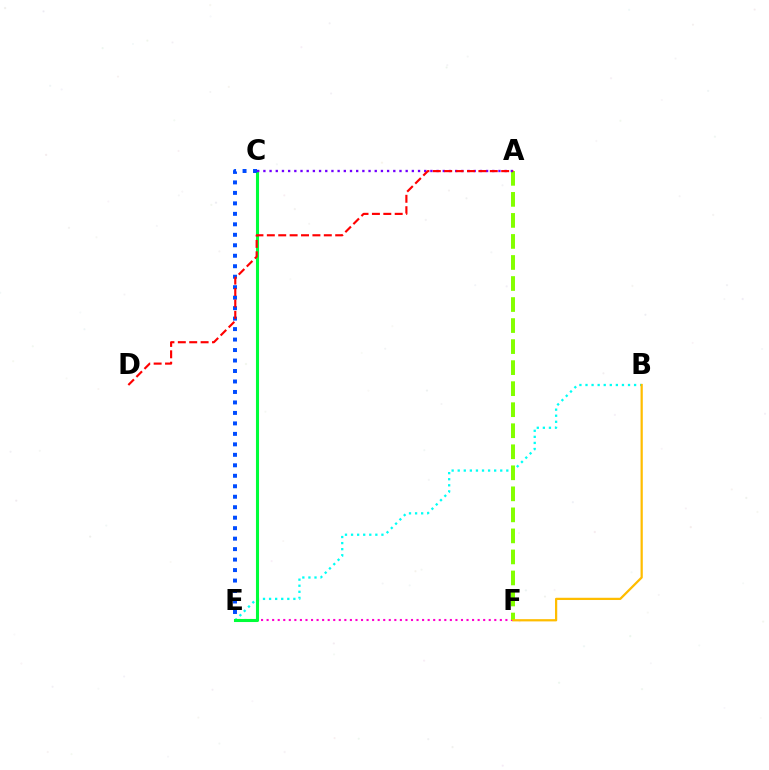{('B', 'E'): [{'color': '#00fff6', 'line_style': 'dotted', 'thickness': 1.65}], ('E', 'F'): [{'color': '#ff00cf', 'line_style': 'dotted', 'thickness': 1.51}], ('A', 'F'): [{'color': '#84ff00', 'line_style': 'dashed', 'thickness': 2.86}], ('C', 'E'): [{'color': '#00ff39', 'line_style': 'solid', 'thickness': 2.21}, {'color': '#004bff', 'line_style': 'dotted', 'thickness': 2.85}], ('A', 'C'): [{'color': '#7200ff', 'line_style': 'dotted', 'thickness': 1.68}], ('B', 'F'): [{'color': '#ffbd00', 'line_style': 'solid', 'thickness': 1.62}], ('A', 'D'): [{'color': '#ff0000', 'line_style': 'dashed', 'thickness': 1.55}]}